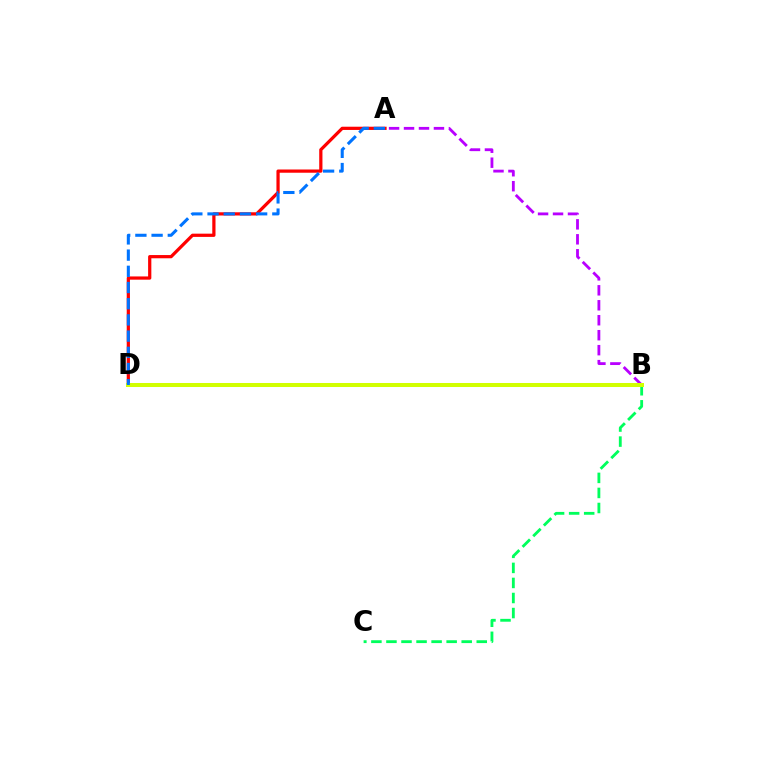{('A', 'D'): [{'color': '#ff0000', 'line_style': 'solid', 'thickness': 2.33}, {'color': '#0074ff', 'line_style': 'dashed', 'thickness': 2.2}], ('B', 'C'): [{'color': '#00ff5c', 'line_style': 'dashed', 'thickness': 2.04}], ('A', 'B'): [{'color': '#b900ff', 'line_style': 'dashed', 'thickness': 2.03}], ('B', 'D'): [{'color': '#d1ff00', 'line_style': 'solid', 'thickness': 2.89}]}